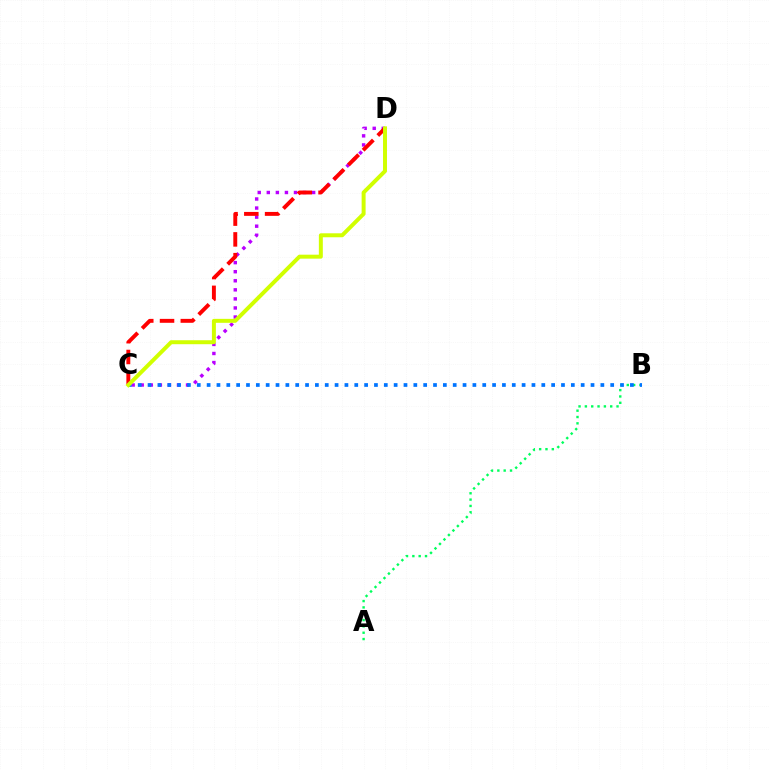{('A', 'B'): [{'color': '#00ff5c', 'line_style': 'dotted', 'thickness': 1.72}], ('C', 'D'): [{'color': '#b900ff', 'line_style': 'dotted', 'thickness': 2.46}, {'color': '#ff0000', 'line_style': 'dashed', 'thickness': 2.82}, {'color': '#d1ff00', 'line_style': 'solid', 'thickness': 2.86}], ('B', 'C'): [{'color': '#0074ff', 'line_style': 'dotted', 'thickness': 2.67}]}